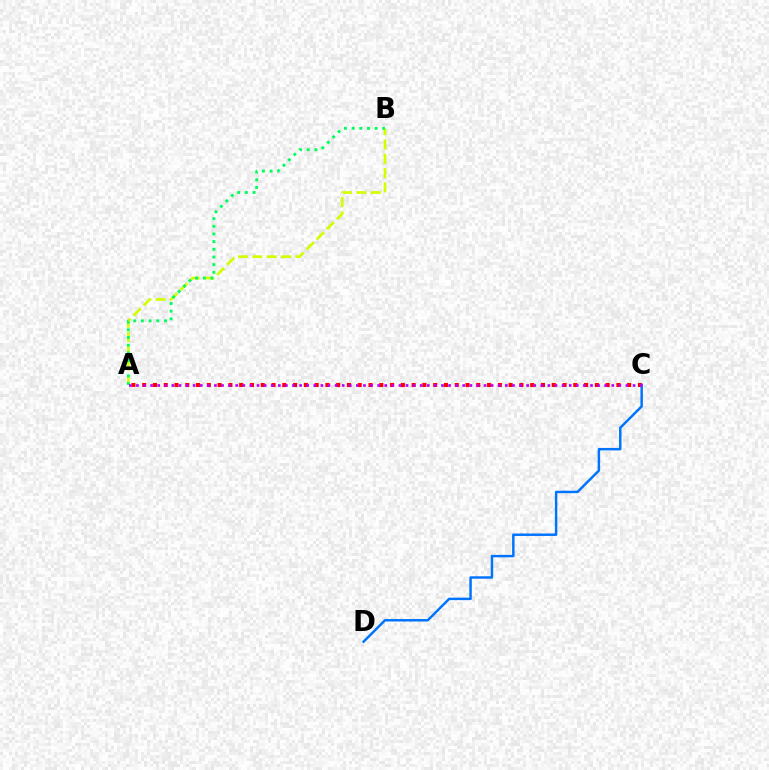{('A', 'B'): [{'color': '#d1ff00', 'line_style': 'dashed', 'thickness': 1.94}, {'color': '#00ff5c', 'line_style': 'dotted', 'thickness': 2.09}], ('A', 'C'): [{'color': '#ff0000', 'line_style': 'dotted', 'thickness': 2.93}, {'color': '#b900ff', 'line_style': 'dotted', 'thickness': 1.93}], ('C', 'D'): [{'color': '#0074ff', 'line_style': 'solid', 'thickness': 1.78}]}